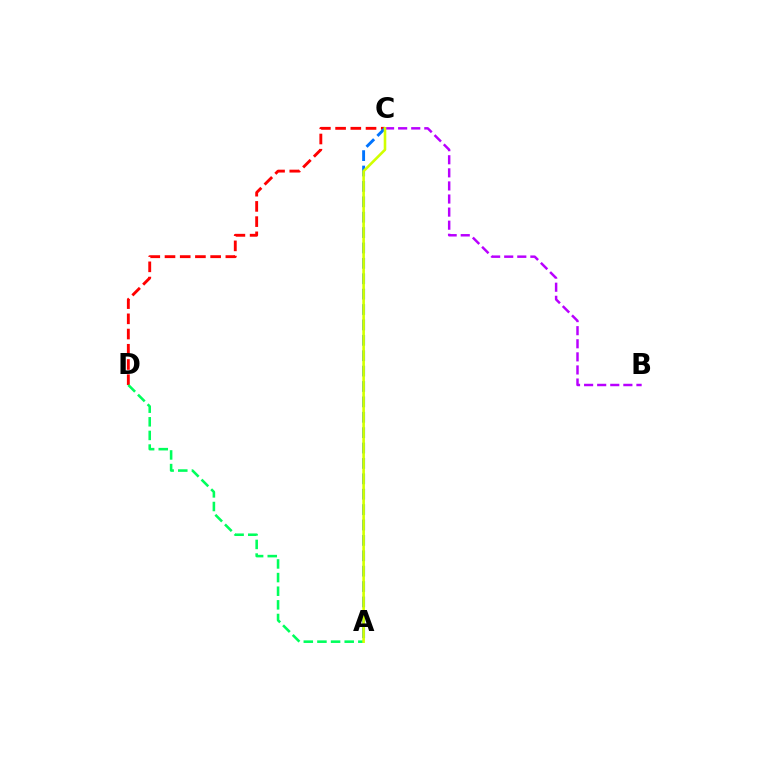{('C', 'D'): [{'color': '#ff0000', 'line_style': 'dashed', 'thickness': 2.07}], ('A', 'D'): [{'color': '#00ff5c', 'line_style': 'dashed', 'thickness': 1.85}], ('A', 'C'): [{'color': '#0074ff', 'line_style': 'dashed', 'thickness': 2.09}, {'color': '#d1ff00', 'line_style': 'solid', 'thickness': 1.88}], ('B', 'C'): [{'color': '#b900ff', 'line_style': 'dashed', 'thickness': 1.78}]}